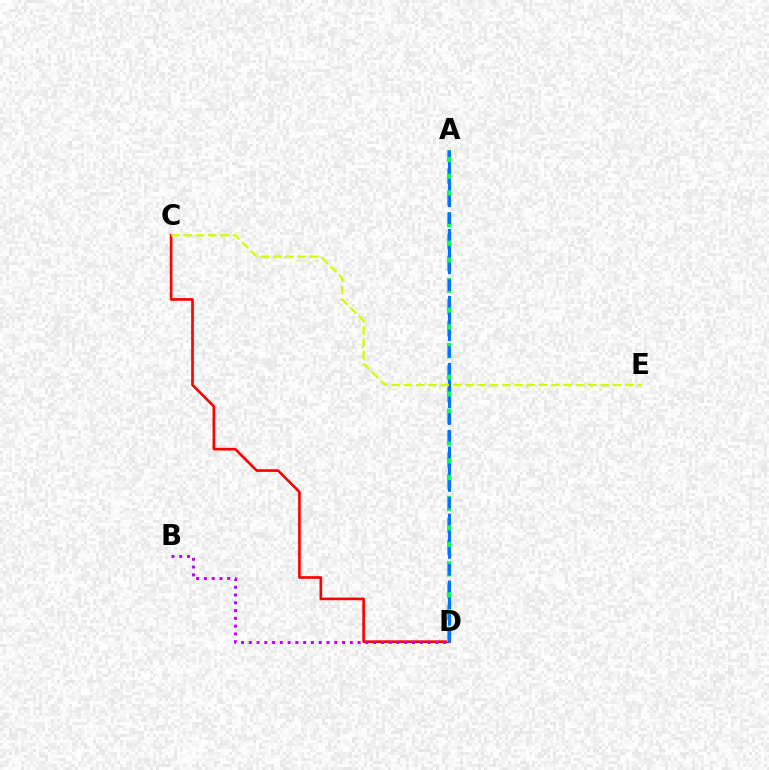{('C', 'D'): [{'color': '#ff0000', 'line_style': 'solid', 'thickness': 1.91}], ('B', 'D'): [{'color': '#b900ff', 'line_style': 'dotted', 'thickness': 2.11}], ('A', 'D'): [{'color': '#00ff5c', 'line_style': 'dashed', 'thickness': 2.96}, {'color': '#0074ff', 'line_style': 'dashed', 'thickness': 2.27}], ('C', 'E'): [{'color': '#d1ff00', 'line_style': 'dashed', 'thickness': 1.67}]}